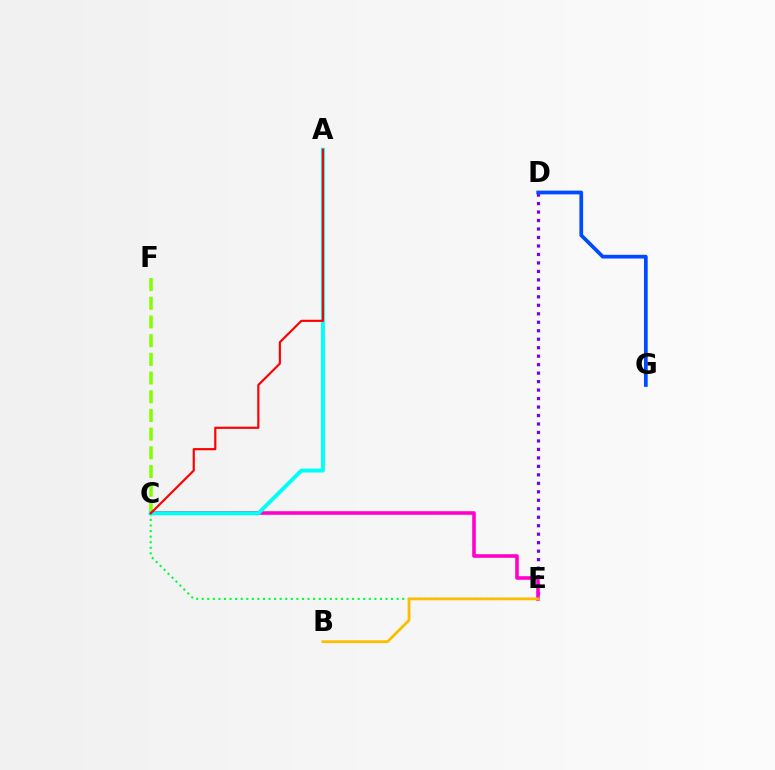{('D', 'E'): [{'color': '#7200ff', 'line_style': 'dotted', 'thickness': 2.3}], ('C', 'E'): [{'color': '#ff00cf', 'line_style': 'solid', 'thickness': 2.59}, {'color': '#00ff39', 'line_style': 'dotted', 'thickness': 1.51}], ('B', 'E'): [{'color': '#ffbd00', 'line_style': 'solid', 'thickness': 2.01}], ('C', 'F'): [{'color': '#84ff00', 'line_style': 'dashed', 'thickness': 2.54}], ('A', 'C'): [{'color': '#00fff6', 'line_style': 'solid', 'thickness': 2.82}, {'color': '#ff0000', 'line_style': 'solid', 'thickness': 1.56}], ('D', 'G'): [{'color': '#004bff', 'line_style': 'solid', 'thickness': 2.68}]}